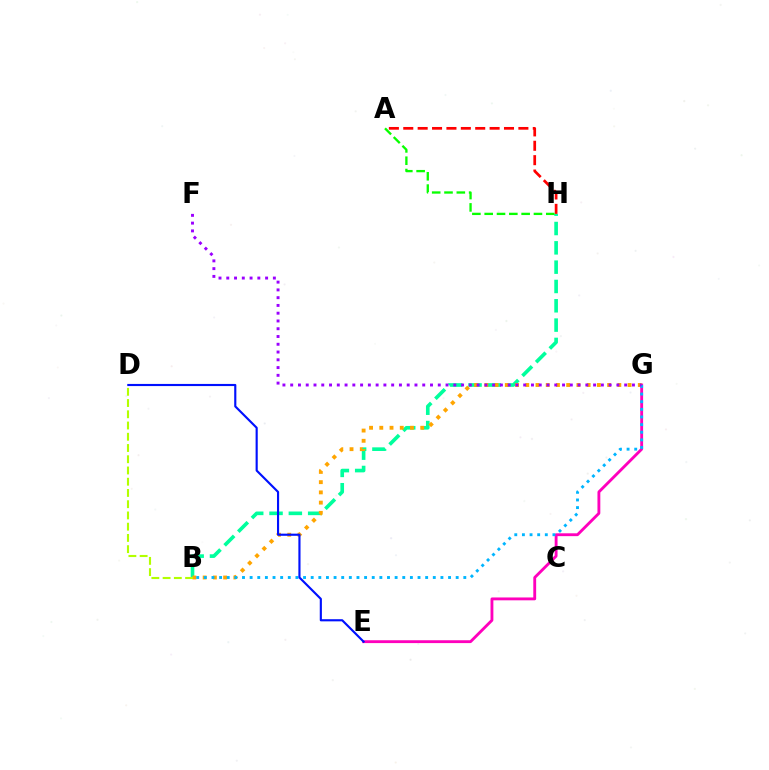{('B', 'H'): [{'color': '#00ff9d', 'line_style': 'dashed', 'thickness': 2.62}], ('E', 'G'): [{'color': '#ff00bd', 'line_style': 'solid', 'thickness': 2.05}], ('B', 'G'): [{'color': '#ffa500', 'line_style': 'dotted', 'thickness': 2.78}, {'color': '#00b5ff', 'line_style': 'dotted', 'thickness': 2.07}], ('A', 'H'): [{'color': '#ff0000', 'line_style': 'dashed', 'thickness': 1.95}, {'color': '#08ff00', 'line_style': 'dashed', 'thickness': 1.67}], ('B', 'D'): [{'color': '#b3ff00', 'line_style': 'dashed', 'thickness': 1.53}], ('F', 'G'): [{'color': '#9b00ff', 'line_style': 'dotted', 'thickness': 2.11}], ('D', 'E'): [{'color': '#0010ff', 'line_style': 'solid', 'thickness': 1.54}]}